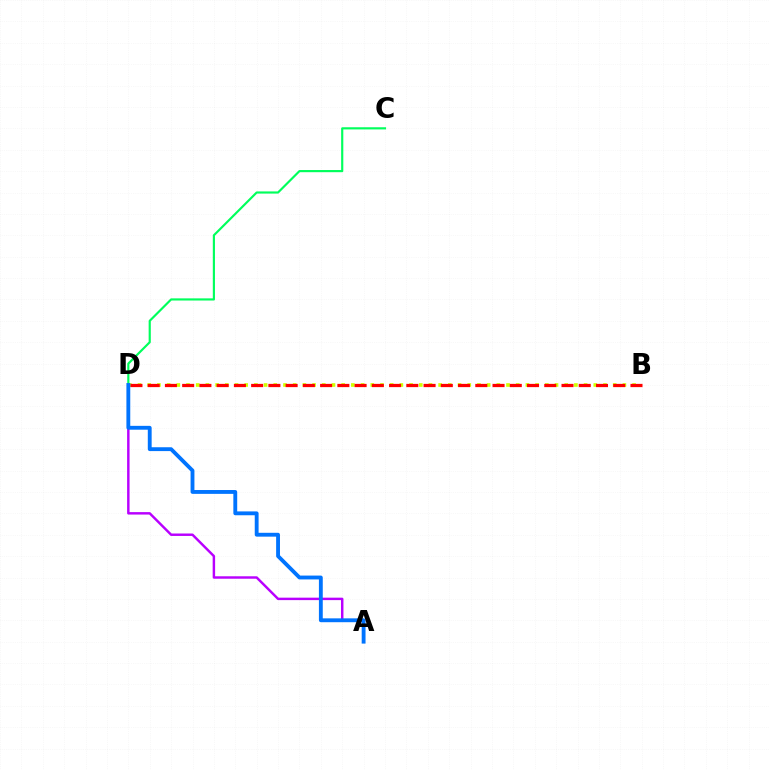{('A', 'D'): [{'color': '#b900ff', 'line_style': 'solid', 'thickness': 1.76}, {'color': '#0074ff', 'line_style': 'solid', 'thickness': 2.77}], ('B', 'D'): [{'color': '#d1ff00', 'line_style': 'dotted', 'thickness': 2.63}, {'color': '#ff0000', 'line_style': 'dashed', 'thickness': 2.34}], ('C', 'D'): [{'color': '#00ff5c', 'line_style': 'solid', 'thickness': 1.56}]}